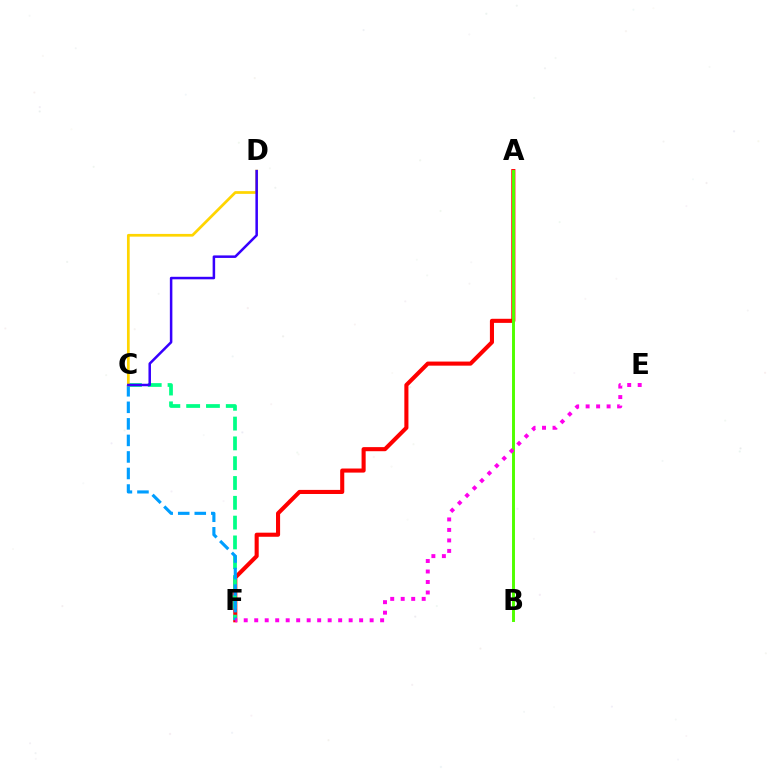{('A', 'F'): [{'color': '#ff0000', 'line_style': 'solid', 'thickness': 2.94}], ('C', 'F'): [{'color': '#00ff86', 'line_style': 'dashed', 'thickness': 2.69}, {'color': '#009eff', 'line_style': 'dashed', 'thickness': 2.25}], ('A', 'B'): [{'color': '#4fff00', 'line_style': 'solid', 'thickness': 2.12}], ('C', 'D'): [{'color': '#ffd500', 'line_style': 'solid', 'thickness': 1.96}, {'color': '#3700ff', 'line_style': 'solid', 'thickness': 1.81}], ('E', 'F'): [{'color': '#ff00ed', 'line_style': 'dotted', 'thickness': 2.85}]}